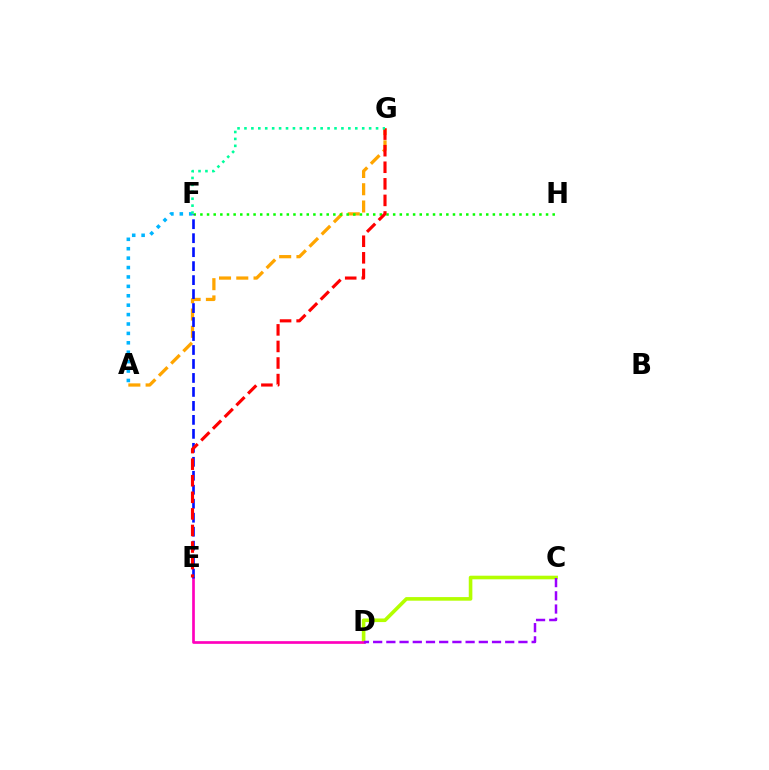{('C', 'D'): [{'color': '#b3ff00', 'line_style': 'solid', 'thickness': 2.6}, {'color': '#9b00ff', 'line_style': 'dashed', 'thickness': 1.79}], ('A', 'F'): [{'color': '#00b5ff', 'line_style': 'dotted', 'thickness': 2.56}], ('A', 'G'): [{'color': '#ffa500', 'line_style': 'dashed', 'thickness': 2.34}], ('D', 'E'): [{'color': '#ff00bd', 'line_style': 'solid', 'thickness': 1.94}], ('F', 'H'): [{'color': '#08ff00', 'line_style': 'dotted', 'thickness': 1.81}], ('E', 'F'): [{'color': '#0010ff', 'line_style': 'dashed', 'thickness': 1.9}], ('E', 'G'): [{'color': '#ff0000', 'line_style': 'dashed', 'thickness': 2.25}], ('F', 'G'): [{'color': '#00ff9d', 'line_style': 'dotted', 'thickness': 1.88}]}